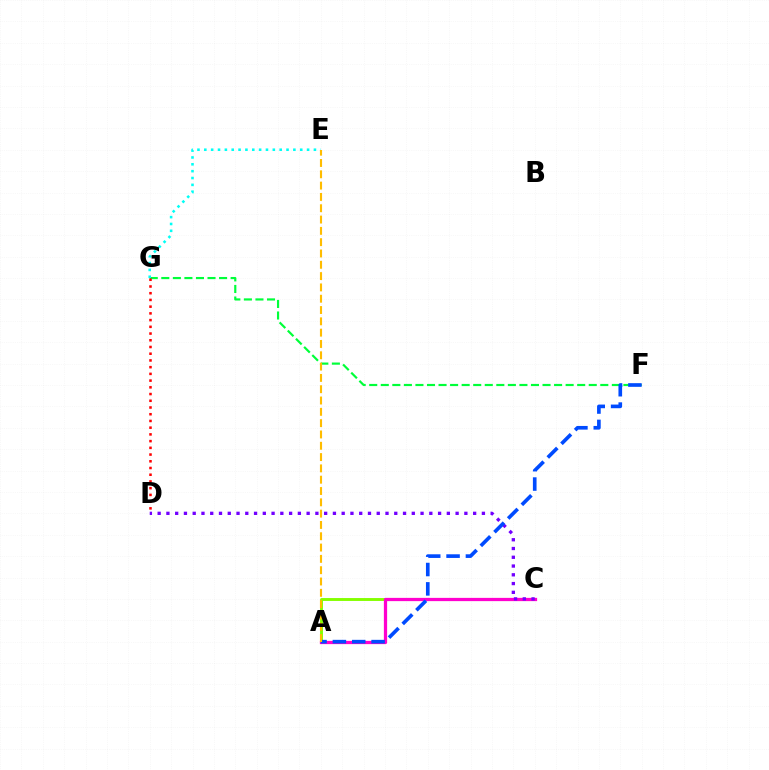{('A', 'C'): [{'color': '#84ff00', 'line_style': 'solid', 'thickness': 2.09}, {'color': '#ff00cf', 'line_style': 'solid', 'thickness': 2.34}], ('F', 'G'): [{'color': '#00ff39', 'line_style': 'dashed', 'thickness': 1.57}], ('E', 'G'): [{'color': '#00fff6', 'line_style': 'dotted', 'thickness': 1.86}], ('D', 'G'): [{'color': '#ff0000', 'line_style': 'dotted', 'thickness': 1.83}], ('C', 'D'): [{'color': '#7200ff', 'line_style': 'dotted', 'thickness': 2.38}], ('A', 'F'): [{'color': '#004bff', 'line_style': 'dashed', 'thickness': 2.63}], ('A', 'E'): [{'color': '#ffbd00', 'line_style': 'dashed', 'thickness': 1.54}]}